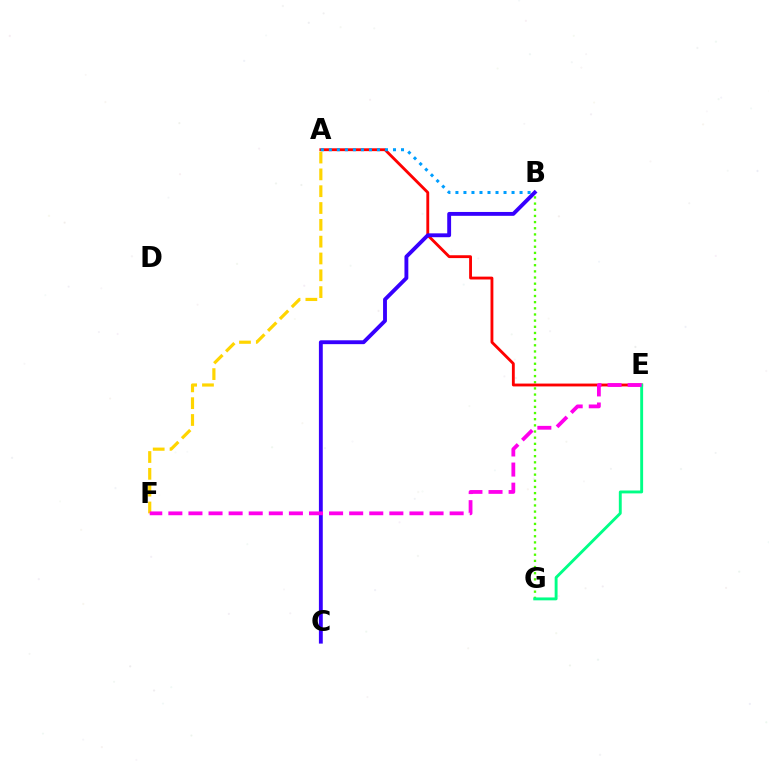{('B', 'G'): [{'color': '#4fff00', 'line_style': 'dotted', 'thickness': 1.67}], ('A', 'E'): [{'color': '#ff0000', 'line_style': 'solid', 'thickness': 2.05}], ('B', 'C'): [{'color': '#3700ff', 'line_style': 'solid', 'thickness': 2.78}], ('E', 'G'): [{'color': '#00ff86', 'line_style': 'solid', 'thickness': 2.08}], ('A', 'F'): [{'color': '#ffd500', 'line_style': 'dashed', 'thickness': 2.28}], ('A', 'B'): [{'color': '#009eff', 'line_style': 'dotted', 'thickness': 2.18}], ('E', 'F'): [{'color': '#ff00ed', 'line_style': 'dashed', 'thickness': 2.73}]}